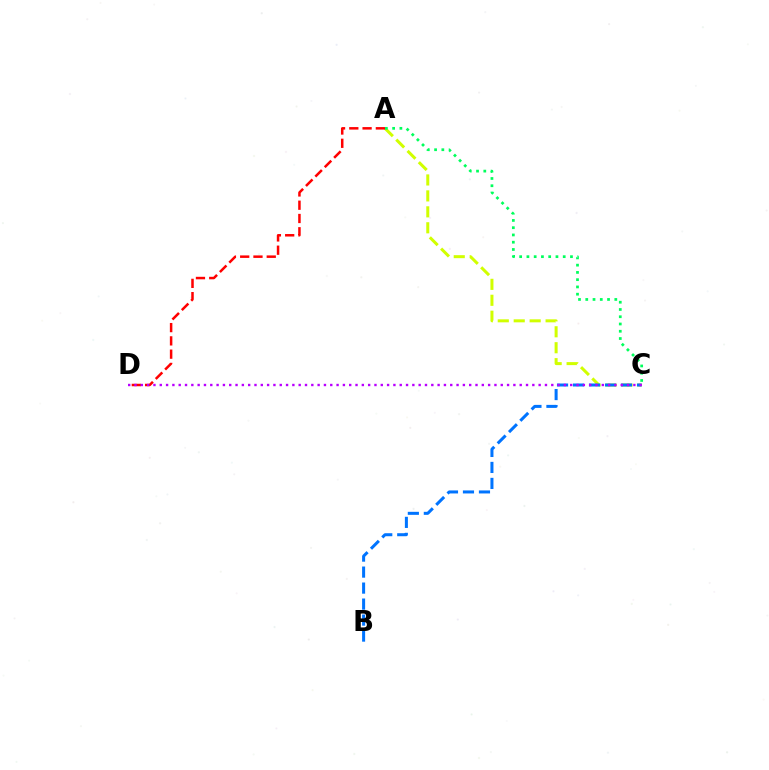{('A', 'C'): [{'color': '#d1ff00', 'line_style': 'dashed', 'thickness': 2.17}, {'color': '#00ff5c', 'line_style': 'dotted', 'thickness': 1.97}], ('B', 'C'): [{'color': '#0074ff', 'line_style': 'dashed', 'thickness': 2.17}], ('A', 'D'): [{'color': '#ff0000', 'line_style': 'dashed', 'thickness': 1.8}], ('C', 'D'): [{'color': '#b900ff', 'line_style': 'dotted', 'thickness': 1.72}]}